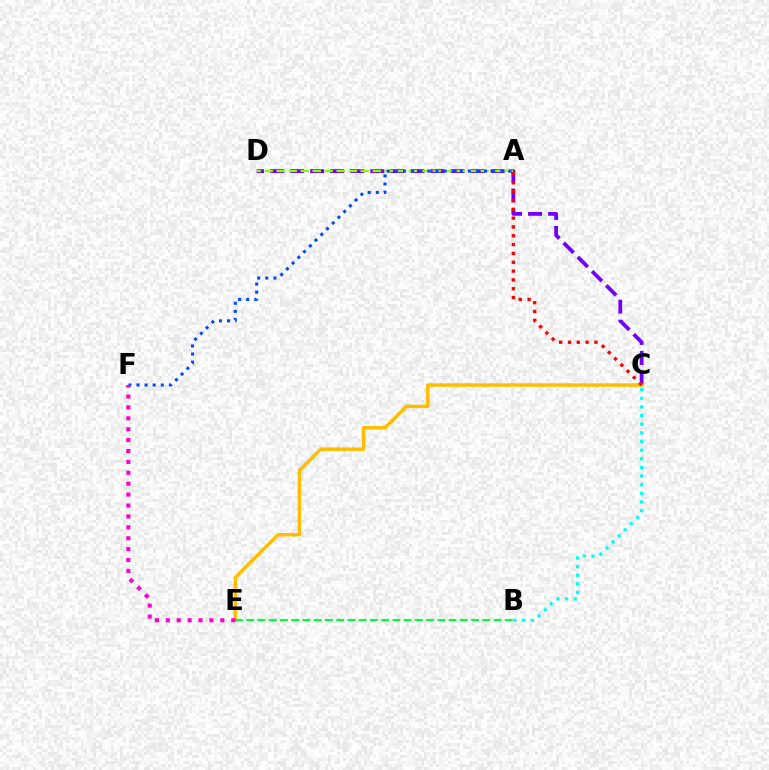{('C', 'D'): [{'color': '#7200ff', 'line_style': 'dashed', 'thickness': 2.72}], ('A', 'D'): [{'color': '#84ff00', 'line_style': 'dashed', 'thickness': 1.63}], ('C', 'E'): [{'color': '#ffbd00', 'line_style': 'solid', 'thickness': 2.5}], ('B', 'E'): [{'color': '#00ff39', 'line_style': 'dashed', 'thickness': 1.53}], ('A', 'C'): [{'color': '#ff0000', 'line_style': 'dotted', 'thickness': 2.4}], ('A', 'F'): [{'color': '#004bff', 'line_style': 'dotted', 'thickness': 2.2}], ('B', 'C'): [{'color': '#00fff6', 'line_style': 'dotted', 'thickness': 2.35}], ('E', 'F'): [{'color': '#ff00cf', 'line_style': 'dotted', 'thickness': 2.96}]}